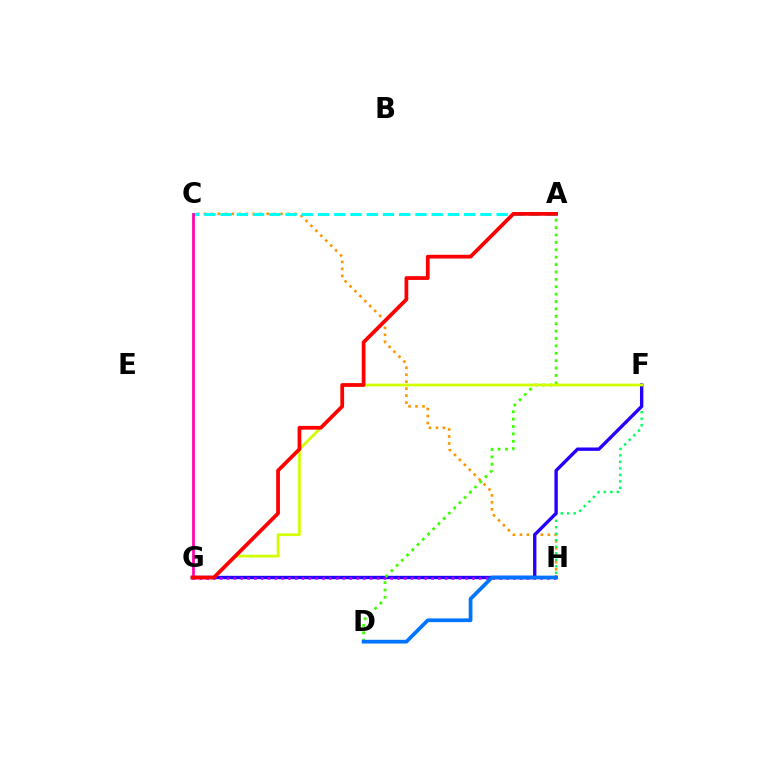{('C', 'H'): [{'color': '#ff9400', 'line_style': 'dotted', 'thickness': 1.89}], ('A', 'C'): [{'color': '#00fff6', 'line_style': 'dashed', 'thickness': 2.21}], ('F', 'H'): [{'color': '#00ff5c', 'line_style': 'dotted', 'thickness': 1.77}], ('F', 'G'): [{'color': '#2500ff', 'line_style': 'solid', 'thickness': 2.42}, {'color': '#d1ff00', 'line_style': 'solid', 'thickness': 1.96}], ('A', 'D'): [{'color': '#3dff00', 'line_style': 'dotted', 'thickness': 2.01}], ('G', 'H'): [{'color': '#b900ff', 'line_style': 'dotted', 'thickness': 1.85}], ('D', 'H'): [{'color': '#0074ff', 'line_style': 'solid', 'thickness': 2.69}], ('C', 'G'): [{'color': '#ff00ac', 'line_style': 'solid', 'thickness': 1.96}], ('A', 'G'): [{'color': '#ff0000', 'line_style': 'solid', 'thickness': 2.7}]}